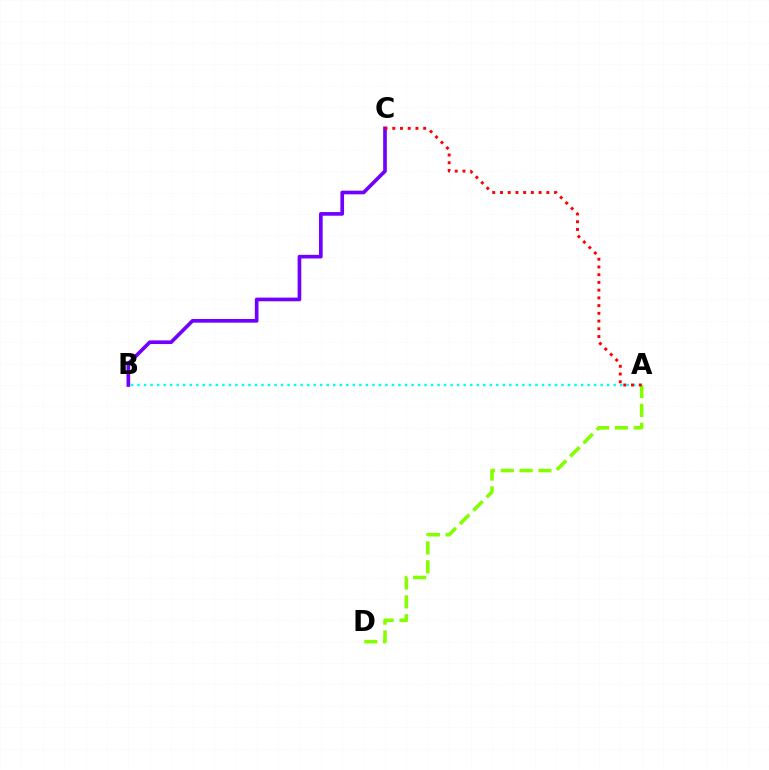{('A', 'D'): [{'color': '#84ff00', 'line_style': 'dashed', 'thickness': 2.56}], ('A', 'B'): [{'color': '#00fff6', 'line_style': 'dotted', 'thickness': 1.77}], ('B', 'C'): [{'color': '#7200ff', 'line_style': 'solid', 'thickness': 2.64}], ('A', 'C'): [{'color': '#ff0000', 'line_style': 'dotted', 'thickness': 2.1}]}